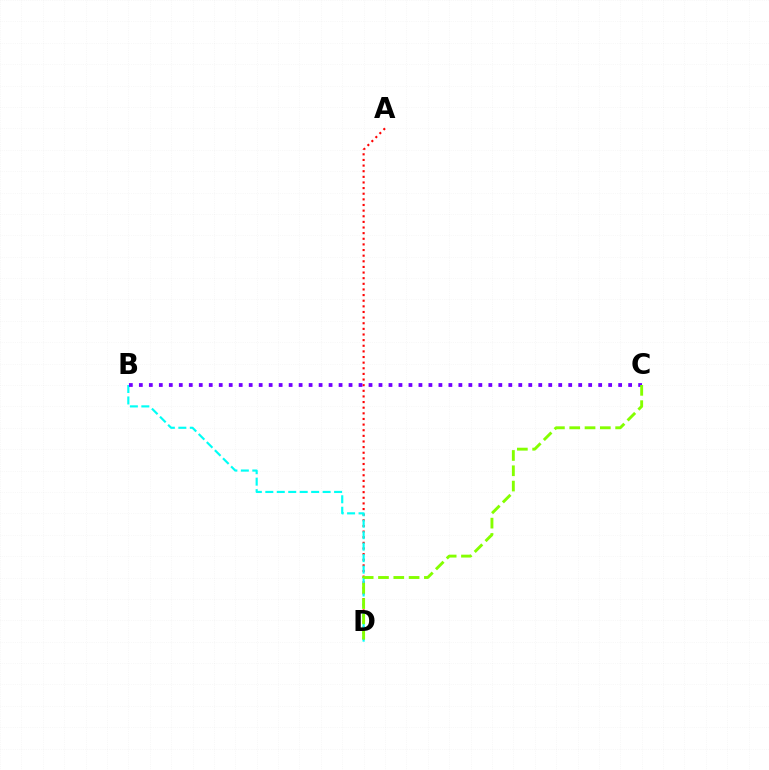{('A', 'D'): [{'color': '#ff0000', 'line_style': 'dotted', 'thickness': 1.53}], ('B', 'D'): [{'color': '#00fff6', 'line_style': 'dashed', 'thickness': 1.56}], ('B', 'C'): [{'color': '#7200ff', 'line_style': 'dotted', 'thickness': 2.71}], ('C', 'D'): [{'color': '#84ff00', 'line_style': 'dashed', 'thickness': 2.08}]}